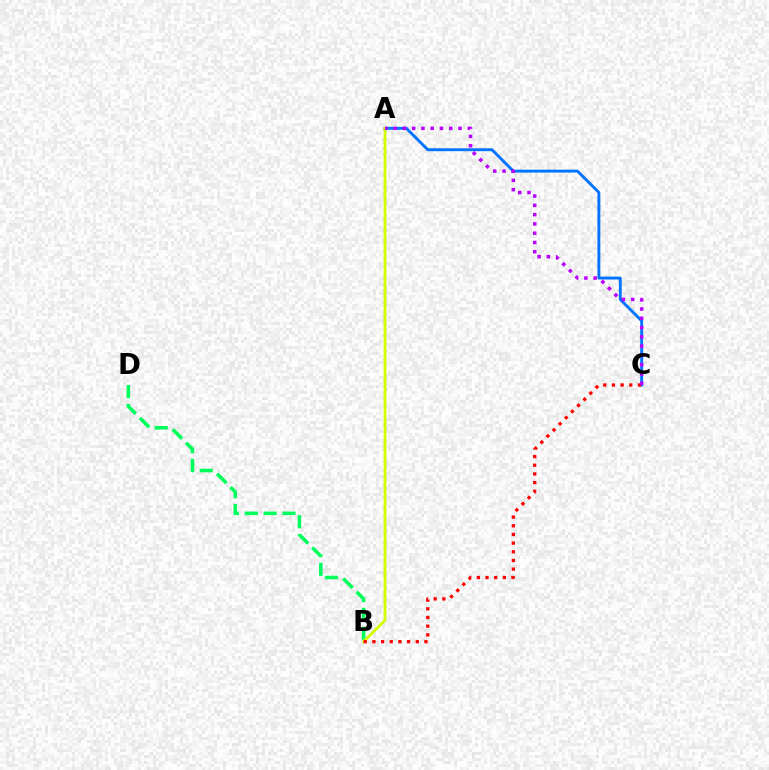{('B', 'D'): [{'color': '#00ff5c', 'line_style': 'dashed', 'thickness': 2.56}], ('A', 'C'): [{'color': '#0074ff', 'line_style': 'solid', 'thickness': 2.09}, {'color': '#b900ff', 'line_style': 'dotted', 'thickness': 2.52}], ('A', 'B'): [{'color': '#d1ff00', 'line_style': 'solid', 'thickness': 1.99}], ('B', 'C'): [{'color': '#ff0000', 'line_style': 'dotted', 'thickness': 2.36}]}